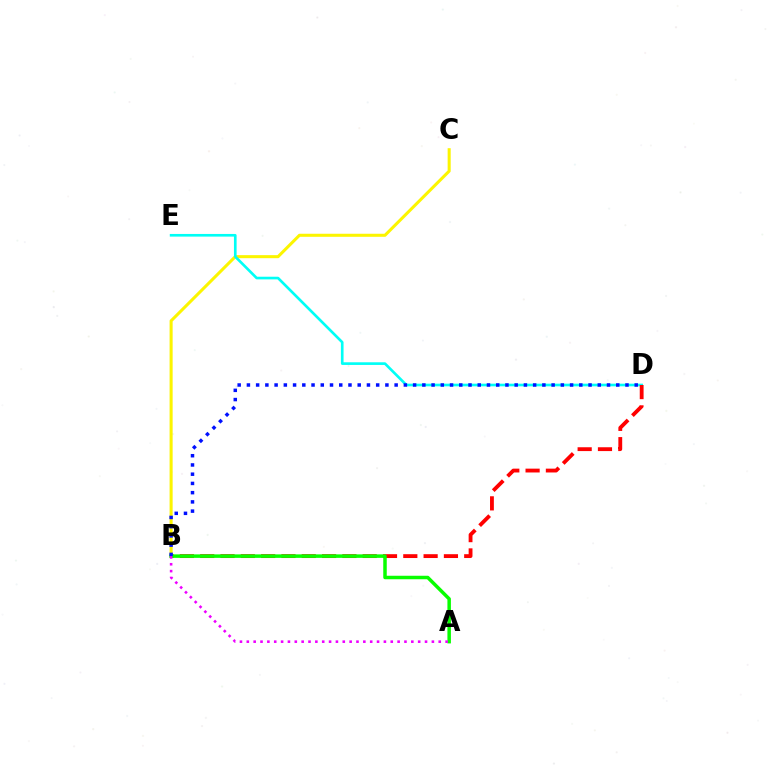{('B', 'C'): [{'color': '#fcf500', 'line_style': 'solid', 'thickness': 2.19}], ('D', 'E'): [{'color': '#00fff6', 'line_style': 'solid', 'thickness': 1.91}], ('B', 'D'): [{'color': '#ff0000', 'line_style': 'dashed', 'thickness': 2.76}, {'color': '#0010ff', 'line_style': 'dotted', 'thickness': 2.51}], ('A', 'B'): [{'color': '#08ff00', 'line_style': 'solid', 'thickness': 2.52}, {'color': '#ee00ff', 'line_style': 'dotted', 'thickness': 1.86}]}